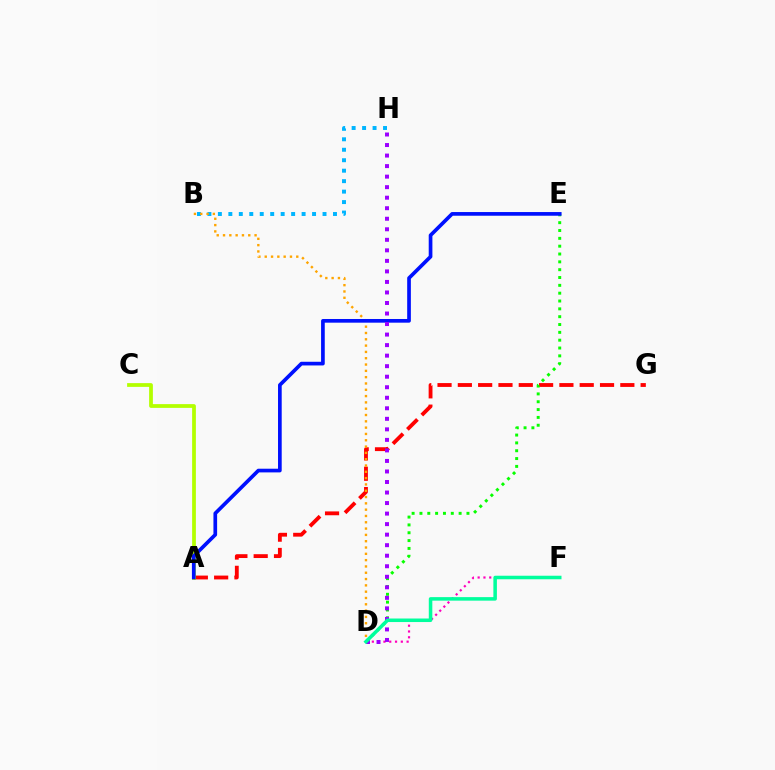{('A', 'G'): [{'color': '#ff0000', 'line_style': 'dashed', 'thickness': 2.76}], ('D', 'E'): [{'color': '#08ff00', 'line_style': 'dotted', 'thickness': 2.13}], ('A', 'C'): [{'color': '#b3ff00', 'line_style': 'solid', 'thickness': 2.71}], ('B', 'H'): [{'color': '#00b5ff', 'line_style': 'dotted', 'thickness': 2.84}], ('D', 'F'): [{'color': '#ff00bd', 'line_style': 'dotted', 'thickness': 1.57}, {'color': '#00ff9d', 'line_style': 'solid', 'thickness': 2.54}], ('B', 'D'): [{'color': '#ffa500', 'line_style': 'dotted', 'thickness': 1.71}], ('A', 'E'): [{'color': '#0010ff', 'line_style': 'solid', 'thickness': 2.65}], ('D', 'H'): [{'color': '#9b00ff', 'line_style': 'dotted', 'thickness': 2.86}]}